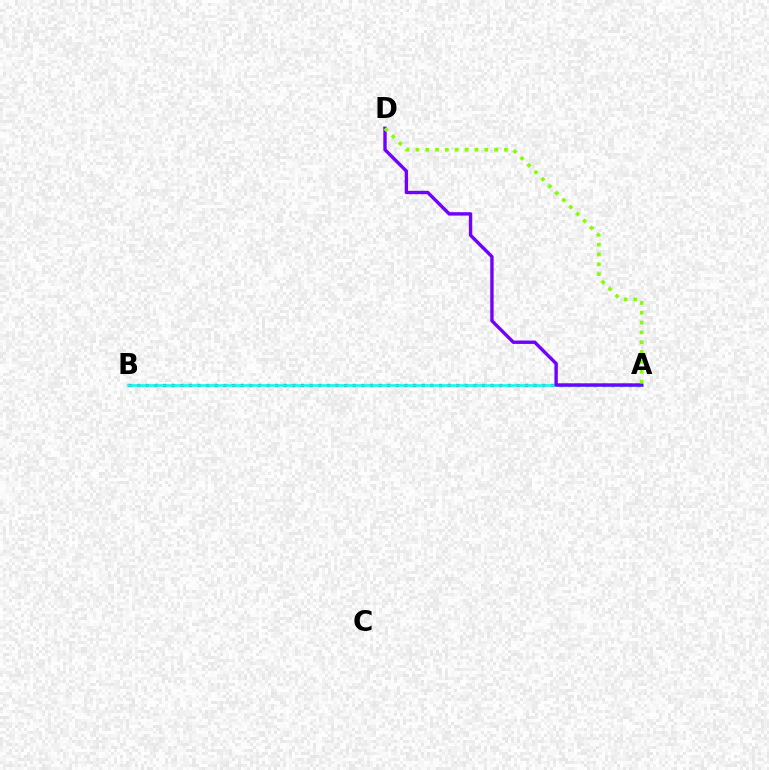{('A', 'B'): [{'color': '#ff0000', 'line_style': 'dotted', 'thickness': 2.34}, {'color': '#00fff6', 'line_style': 'solid', 'thickness': 1.88}], ('A', 'D'): [{'color': '#7200ff', 'line_style': 'solid', 'thickness': 2.44}, {'color': '#84ff00', 'line_style': 'dotted', 'thickness': 2.67}]}